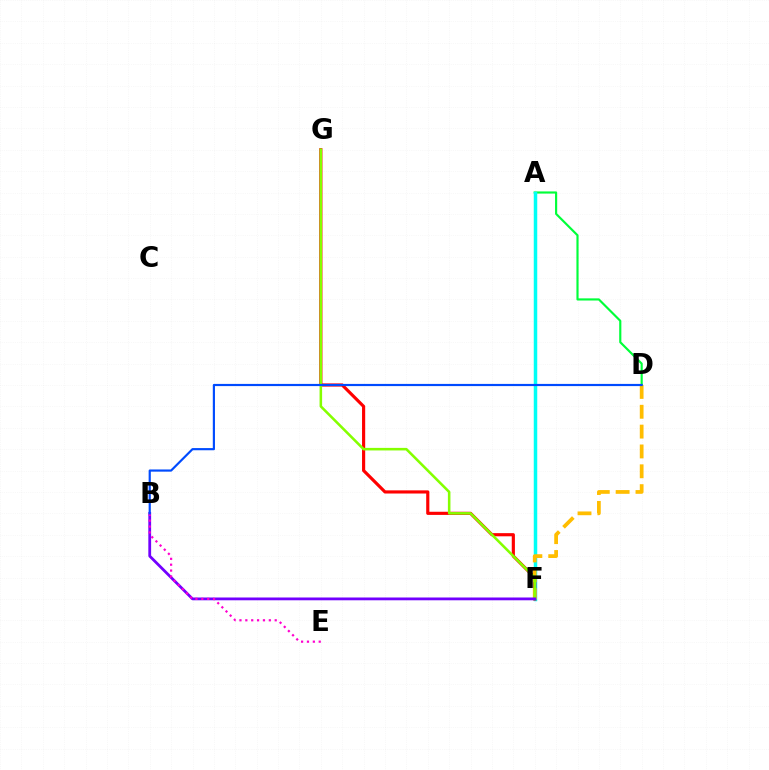{('A', 'D'): [{'color': '#00ff39', 'line_style': 'solid', 'thickness': 1.55}], ('A', 'F'): [{'color': '#00fff6', 'line_style': 'solid', 'thickness': 2.51}], ('F', 'G'): [{'color': '#ff0000', 'line_style': 'solid', 'thickness': 2.27}, {'color': '#84ff00', 'line_style': 'solid', 'thickness': 1.84}], ('D', 'F'): [{'color': '#ffbd00', 'line_style': 'dashed', 'thickness': 2.7}], ('B', 'F'): [{'color': '#7200ff', 'line_style': 'solid', 'thickness': 2.01}], ('B', 'E'): [{'color': '#ff00cf', 'line_style': 'dotted', 'thickness': 1.6}], ('B', 'D'): [{'color': '#004bff', 'line_style': 'solid', 'thickness': 1.57}]}